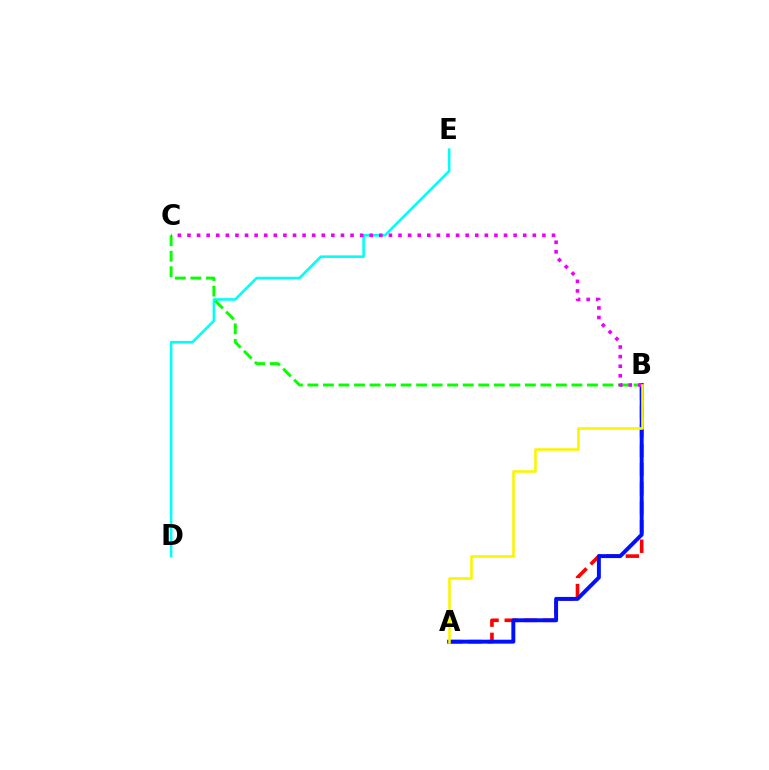{('A', 'B'): [{'color': '#ff0000', 'line_style': 'dashed', 'thickness': 2.61}, {'color': '#0010ff', 'line_style': 'solid', 'thickness': 2.82}, {'color': '#fcf500', 'line_style': 'solid', 'thickness': 1.86}], ('D', 'E'): [{'color': '#00fff6', 'line_style': 'solid', 'thickness': 1.86}], ('B', 'C'): [{'color': '#08ff00', 'line_style': 'dashed', 'thickness': 2.11}, {'color': '#ee00ff', 'line_style': 'dotted', 'thickness': 2.61}]}